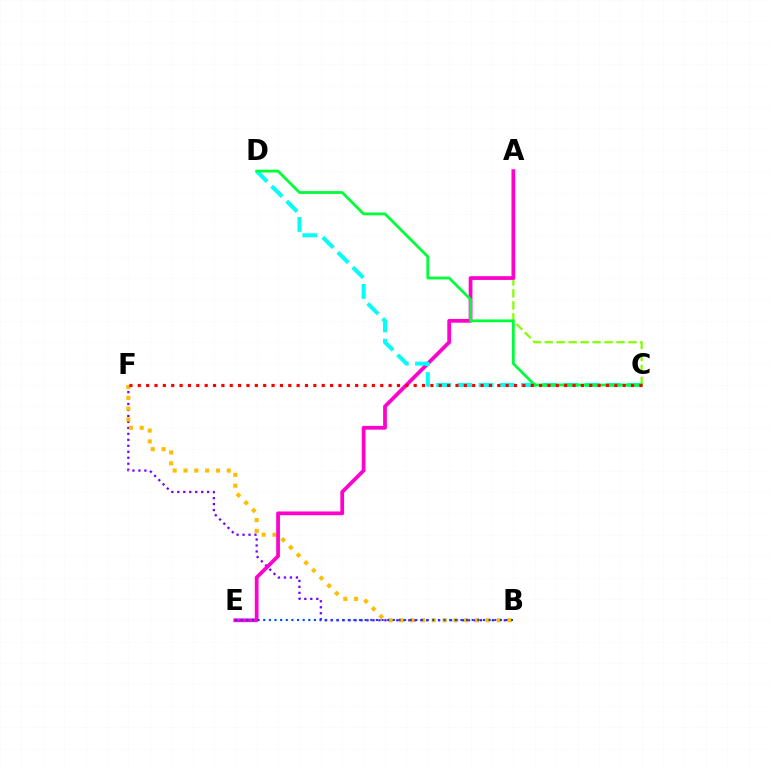{('B', 'F'): [{'color': '#7200ff', 'line_style': 'dotted', 'thickness': 1.62}, {'color': '#ffbd00', 'line_style': 'dotted', 'thickness': 2.94}], ('A', 'C'): [{'color': '#84ff00', 'line_style': 'dashed', 'thickness': 1.62}], ('A', 'E'): [{'color': '#ff00cf', 'line_style': 'solid', 'thickness': 2.7}], ('B', 'E'): [{'color': '#004bff', 'line_style': 'dotted', 'thickness': 1.53}], ('C', 'D'): [{'color': '#00fff6', 'line_style': 'dashed', 'thickness': 2.88}, {'color': '#00ff39', 'line_style': 'solid', 'thickness': 2.01}], ('C', 'F'): [{'color': '#ff0000', 'line_style': 'dotted', 'thickness': 2.27}]}